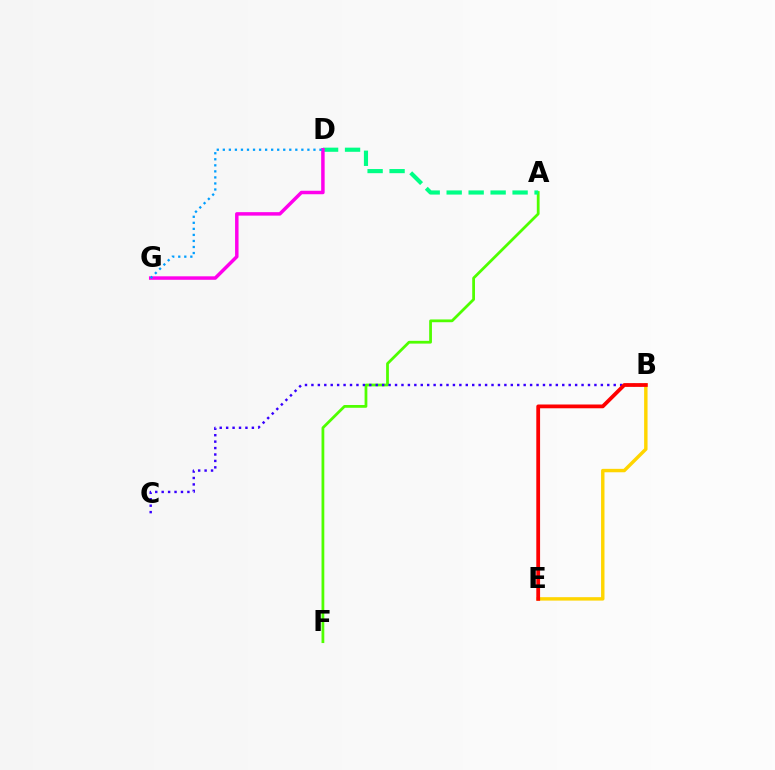{('A', 'F'): [{'color': '#4fff00', 'line_style': 'solid', 'thickness': 1.99}], ('A', 'D'): [{'color': '#00ff86', 'line_style': 'dashed', 'thickness': 2.98}], ('D', 'G'): [{'color': '#ff00ed', 'line_style': 'solid', 'thickness': 2.5}, {'color': '#009eff', 'line_style': 'dotted', 'thickness': 1.64}], ('B', 'E'): [{'color': '#ffd500', 'line_style': 'solid', 'thickness': 2.47}, {'color': '#ff0000', 'line_style': 'solid', 'thickness': 2.72}], ('B', 'C'): [{'color': '#3700ff', 'line_style': 'dotted', 'thickness': 1.75}]}